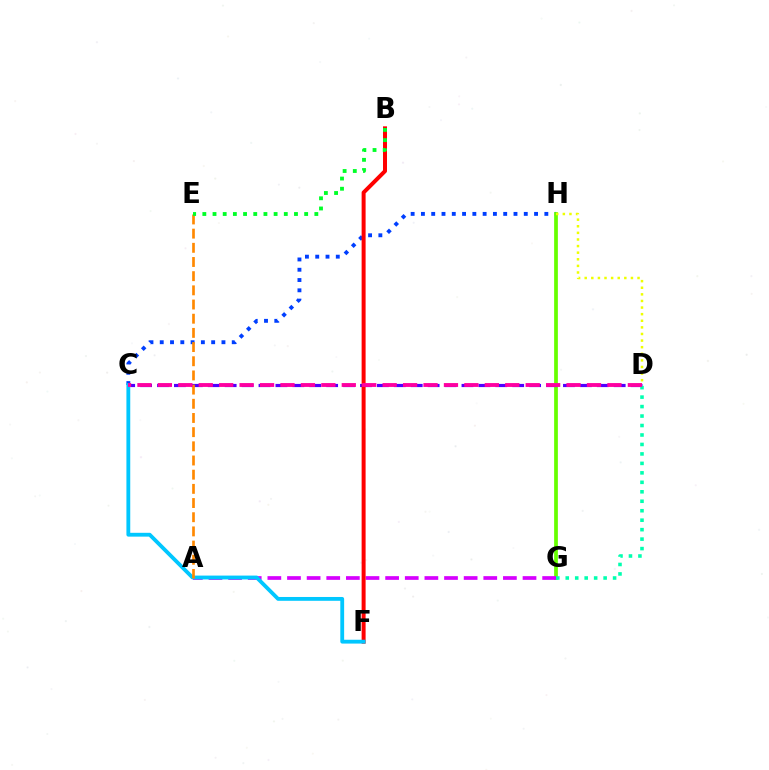{('C', 'H'): [{'color': '#003fff', 'line_style': 'dotted', 'thickness': 2.79}], ('G', 'H'): [{'color': '#66ff00', 'line_style': 'solid', 'thickness': 2.69}], ('C', 'D'): [{'color': '#4f00ff', 'line_style': 'dashed', 'thickness': 2.3}, {'color': '#ff00a0', 'line_style': 'dashed', 'thickness': 2.78}], ('A', 'G'): [{'color': '#d600ff', 'line_style': 'dashed', 'thickness': 2.67}], ('B', 'F'): [{'color': '#ff0000', 'line_style': 'solid', 'thickness': 2.87}], ('C', 'F'): [{'color': '#00c7ff', 'line_style': 'solid', 'thickness': 2.76}], ('D', 'G'): [{'color': '#00ffaf', 'line_style': 'dotted', 'thickness': 2.57}], ('A', 'E'): [{'color': '#ff8800', 'line_style': 'dashed', 'thickness': 1.93}], ('D', 'H'): [{'color': '#eeff00', 'line_style': 'dotted', 'thickness': 1.79}], ('B', 'E'): [{'color': '#00ff27', 'line_style': 'dotted', 'thickness': 2.77}]}